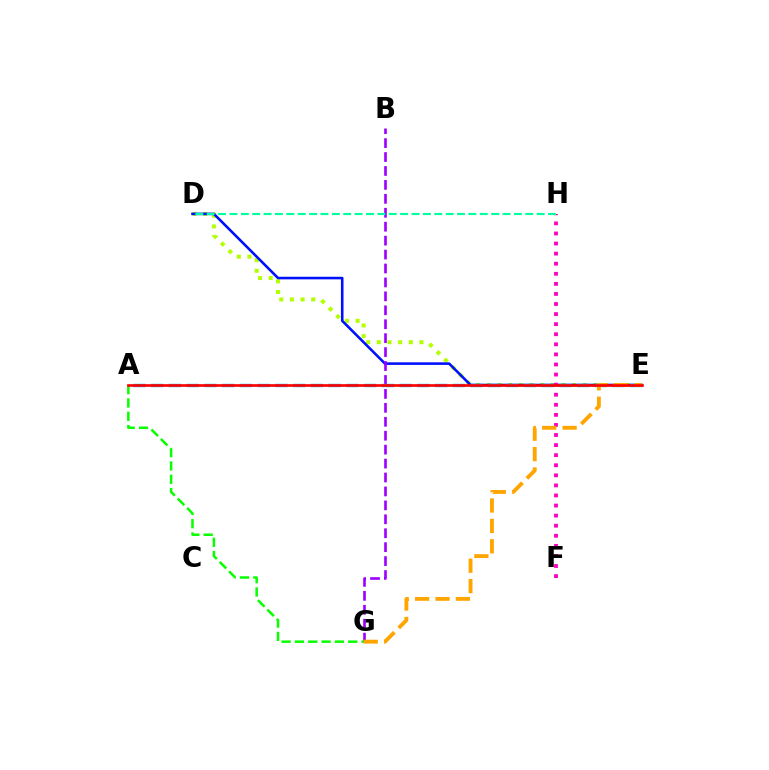{('D', 'E'): [{'color': '#b3ff00', 'line_style': 'dotted', 'thickness': 2.89}, {'color': '#0010ff', 'line_style': 'solid', 'thickness': 1.86}], ('F', 'H'): [{'color': '#ff00bd', 'line_style': 'dotted', 'thickness': 2.74}], ('B', 'G'): [{'color': '#9b00ff', 'line_style': 'dashed', 'thickness': 1.89}], ('A', 'G'): [{'color': '#08ff00', 'line_style': 'dashed', 'thickness': 1.81}], ('D', 'H'): [{'color': '#00ff9d', 'line_style': 'dashed', 'thickness': 1.55}], ('A', 'E'): [{'color': '#00b5ff', 'line_style': 'dashed', 'thickness': 2.41}, {'color': '#ff0000', 'line_style': 'solid', 'thickness': 1.91}], ('E', 'G'): [{'color': '#ffa500', 'line_style': 'dashed', 'thickness': 2.77}]}